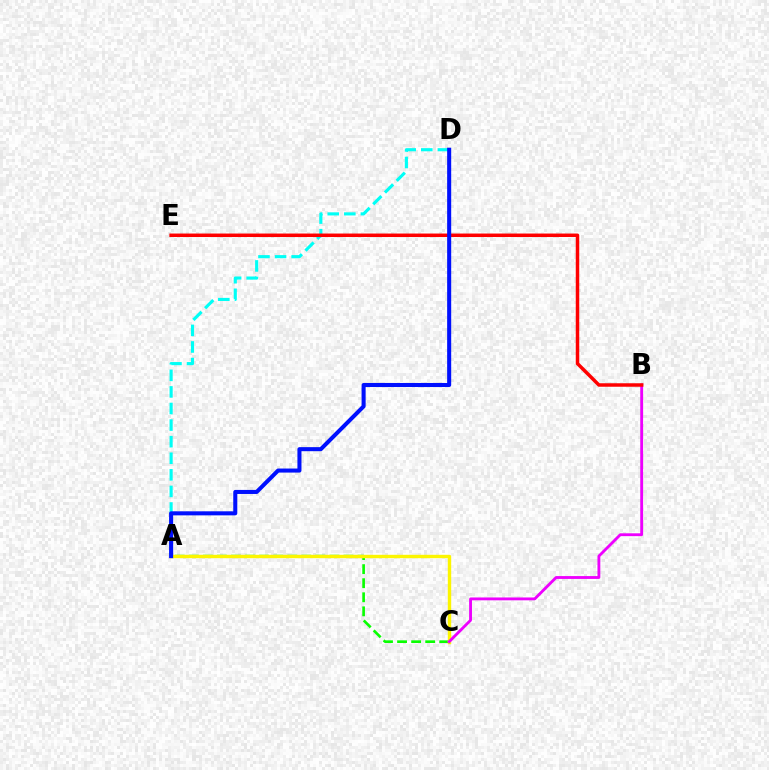{('A', 'C'): [{'color': '#08ff00', 'line_style': 'dashed', 'thickness': 1.91}, {'color': '#fcf500', 'line_style': 'solid', 'thickness': 2.45}], ('A', 'D'): [{'color': '#00fff6', 'line_style': 'dashed', 'thickness': 2.25}, {'color': '#0010ff', 'line_style': 'solid', 'thickness': 2.91}], ('B', 'C'): [{'color': '#ee00ff', 'line_style': 'solid', 'thickness': 2.05}], ('B', 'E'): [{'color': '#ff0000', 'line_style': 'solid', 'thickness': 2.51}]}